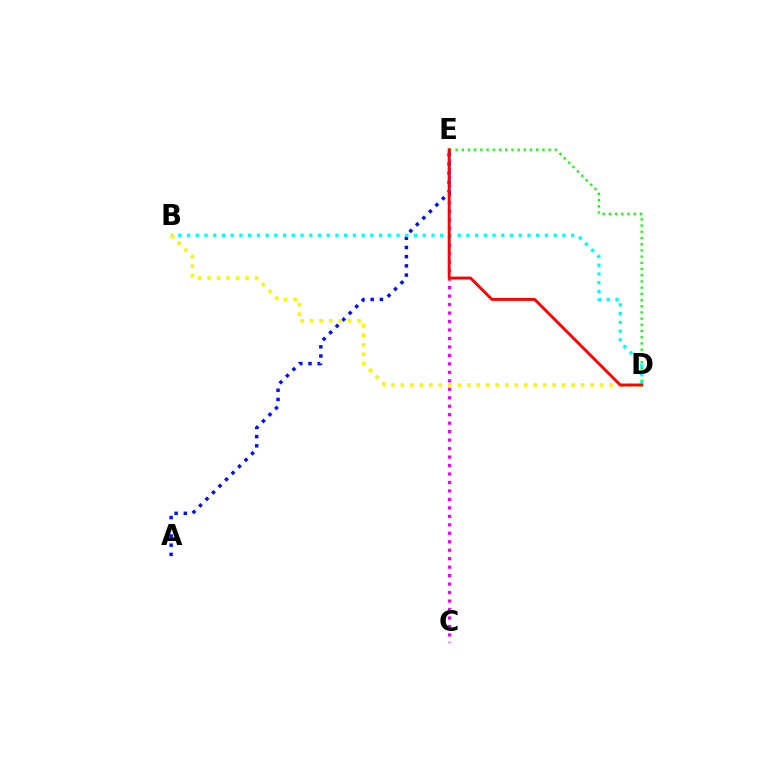{('C', 'E'): [{'color': '#ee00ff', 'line_style': 'dotted', 'thickness': 2.3}], ('A', 'E'): [{'color': '#0010ff', 'line_style': 'dotted', 'thickness': 2.5}], ('D', 'E'): [{'color': '#08ff00', 'line_style': 'dotted', 'thickness': 1.69}, {'color': '#ff0000', 'line_style': 'solid', 'thickness': 2.07}], ('B', 'D'): [{'color': '#00fff6', 'line_style': 'dotted', 'thickness': 2.37}, {'color': '#fcf500', 'line_style': 'dotted', 'thickness': 2.58}]}